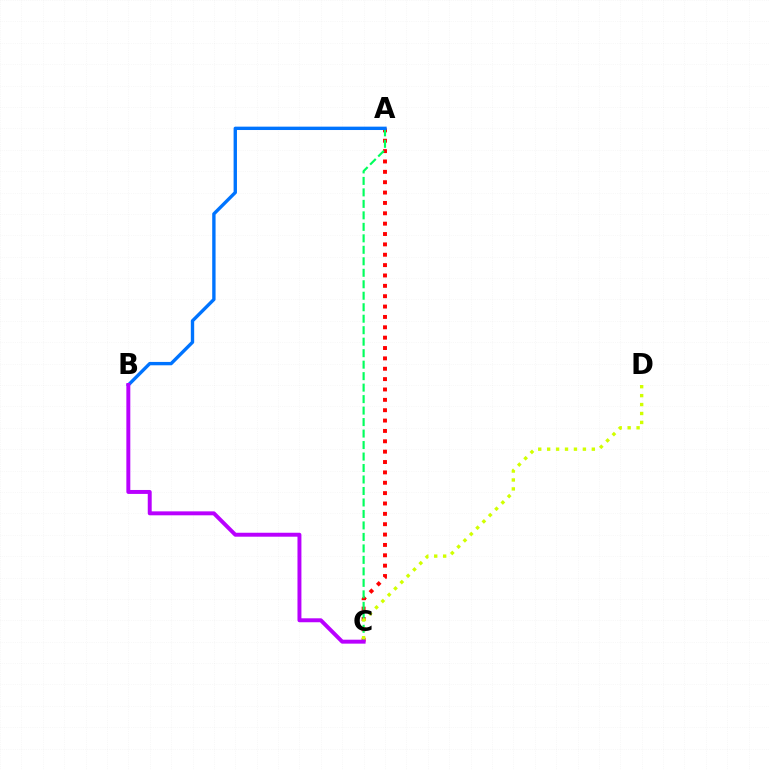{('A', 'C'): [{'color': '#ff0000', 'line_style': 'dotted', 'thickness': 2.82}, {'color': '#00ff5c', 'line_style': 'dashed', 'thickness': 1.56}], ('A', 'B'): [{'color': '#0074ff', 'line_style': 'solid', 'thickness': 2.42}], ('C', 'D'): [{'color': '#d1ff00', 'line_style': 'dotted', 'thickness': 2.43}], ('B', 'C'): [{'color': '#b900ff', 'line_style': 'solid', 'thickness': 2.84}]}